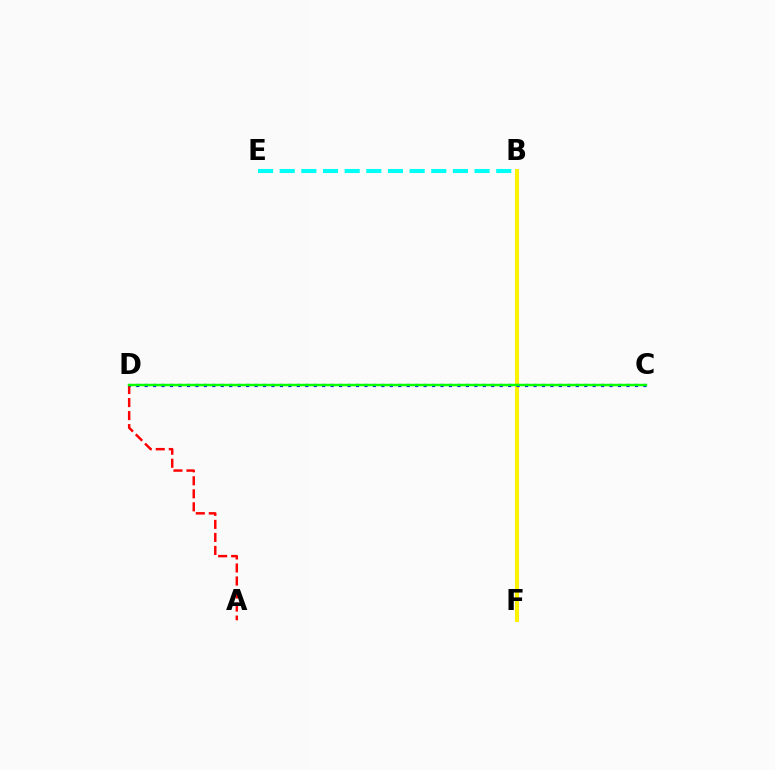{('A', 'D'): [{'color': '#ff0000', 'line_style': 'dashed', 'thickness': 1.77}], ('B', 'F'): [{'color': '#ee00ff', 'line_style': 'solid', 'thickness': 2.88}, {'color': '#fcf500', 'line_style': 'solid', 'thickness': 2.84}], ('B', 'E'): [{'color': '#00fff6', 'line_style': 'dashed', 'thickness': 2.94}], ('C', 'D'): [{'color': '#0010ff', 'line_style': 'dotted', 'thickness': 2.3}, {'color': '#08ff00', 'line_style': 'solid', 'thickness': 1.77}]}